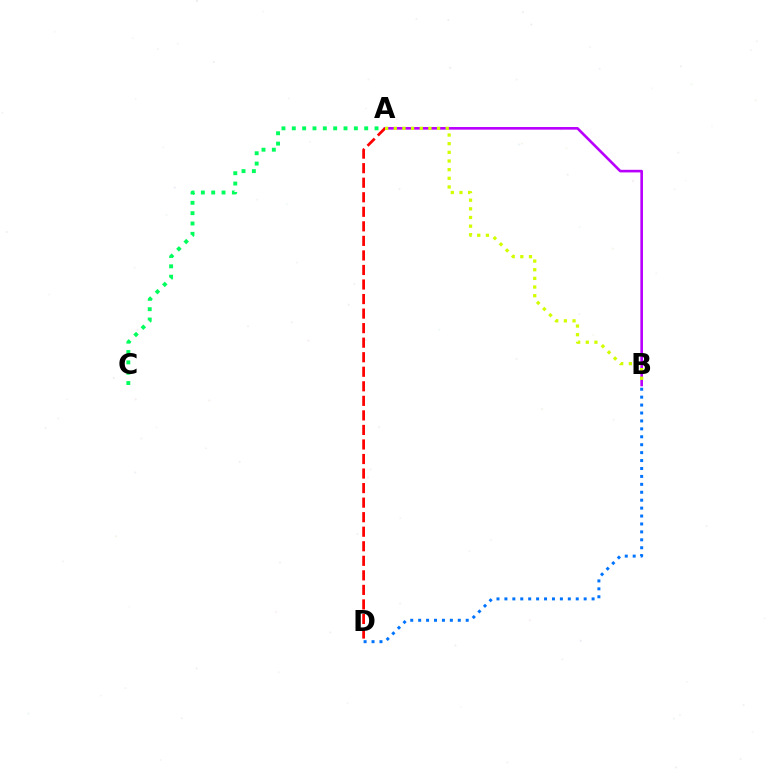{('A', 'C'): [{'color': '#00ff5c', 'line_style': 'dotted', 'thickness': 2.81}], ('A', 'B'): [{'color': '#b900ff', 'line_style': 'solid', 'thickness': 1.89}, {'color': '#d1ff00', 'line_style': 'dotted', 'thickness': 2.35}], ('B', 'D'): [{'color': '#0074ff', 'line_style': 'dotted', 'thickness': 2.15}], ('A', 'D'): [{'color': '#ff0000', 'line_style': 'dashed', 'thickness': 1.98}]}